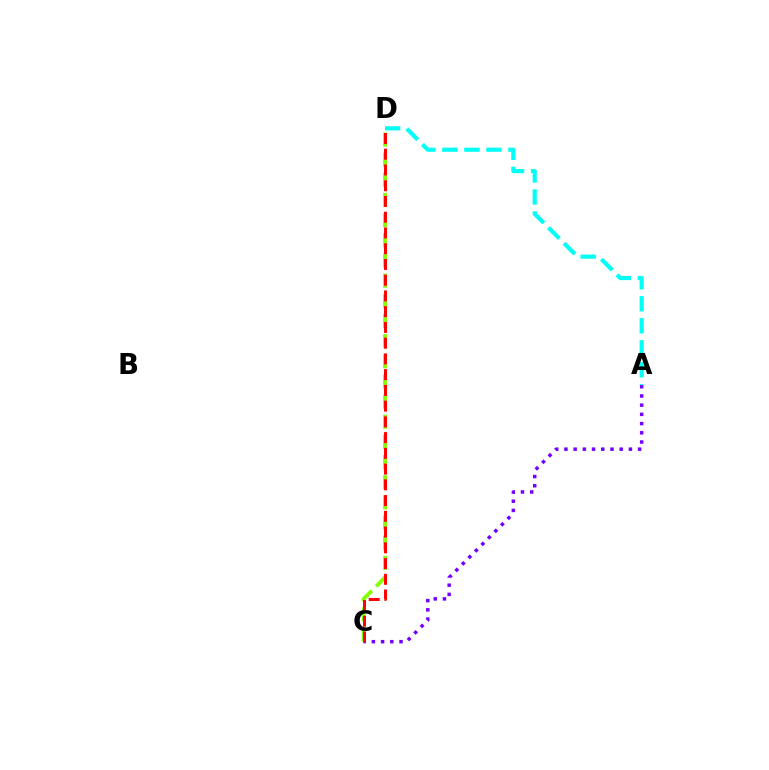{('C', 'D'): [{'color': '#84ff00', 'line_style': 'dashed', 'thickness': 2.74}, {'color': '#ff0000', 'line_style': 'dashed', 'thickness': 2.14}], ('A', 'C'): [{'color': '#7200ff', 'line_style': 'dotted', 'thickness': 2.5}], ('A', 'D'): [{'color': '#00fff6', 'line_style': 'dashed', 'thickness': 2.99}]}